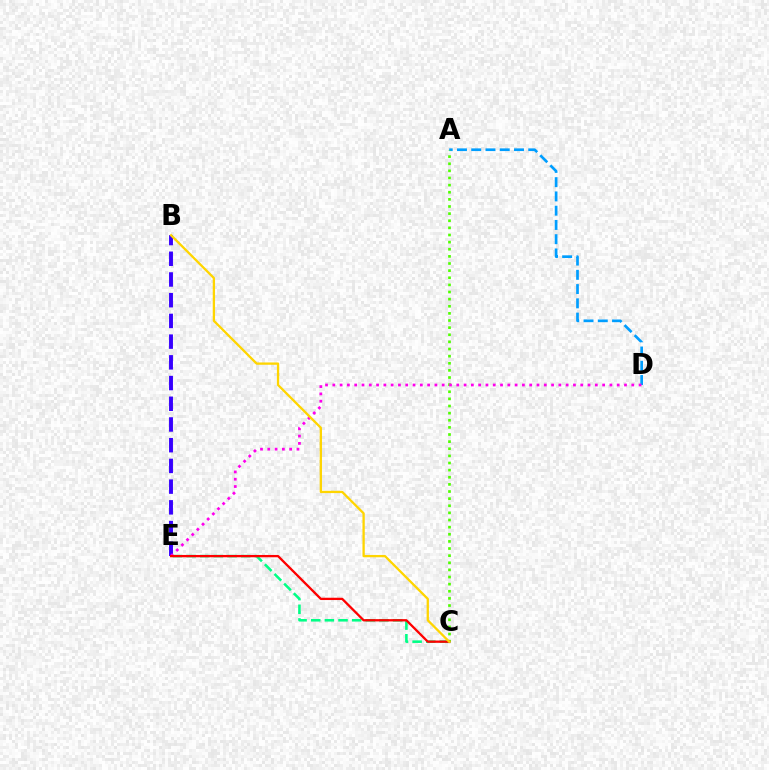{('A', 'D'): [{'color': '#009eff', 'line_style': 'dashed', 'thickness': 1.94}], ('C', 'E'): [{'color': '#00ff86', 'line_style': 'dashed', 'thickness': 1.85}, {'color': '#ff0000', 'line_style': 'solid', 'thickness': 1.66}], ('B', 'E'): [{'color': '#3700ff', 'line_style': 'dashed', 'thickness': 2.81}], ('A', 'C'): [{'color': '#4fff00', 'line_style': 'dotted', 'thickness': 1.94}], ('D', 'E'): [{'color': '#ff00ed', 'line_style': 'dotted', 'thickness': 1.98}], ('B', 'C'): [{'color': '#ffd500', 'line_style': 'solid', 'thickness': 1.65}]}